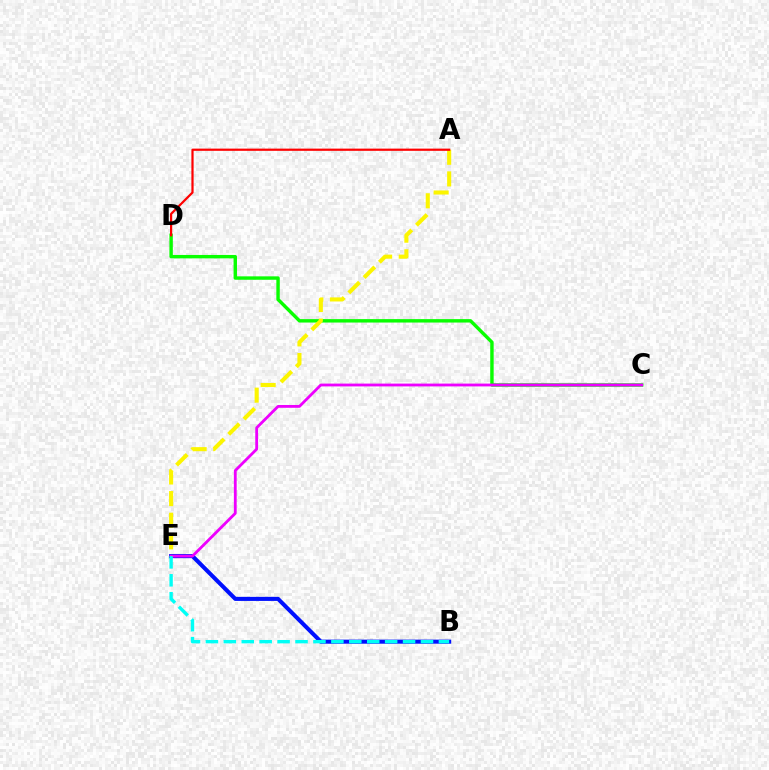{('B', 'E'): [{'color': '#0010ff', 'line_style': 'solid', 'thickness': 2.93}, {'color': '#00fff6', 'line_style': 'dashed', 'thickness': 2.44}], ('C', 'D'): [{'color': '#08ff00', 'line_style': 'solid', 'thickness': 2.46}], ('C', 'E'): [{'color': '#ee00ff', 'line_style': 'solid', 'thickness': 2.03}], ('A', 'E'): [{'color': '#fcf500', 'line_style': 'dashed', 'thickness': 2.94}], ('A', 'D'): [{'color': '#ff0000', 'line_style': 'solid', 'thickness': 1.59}]}